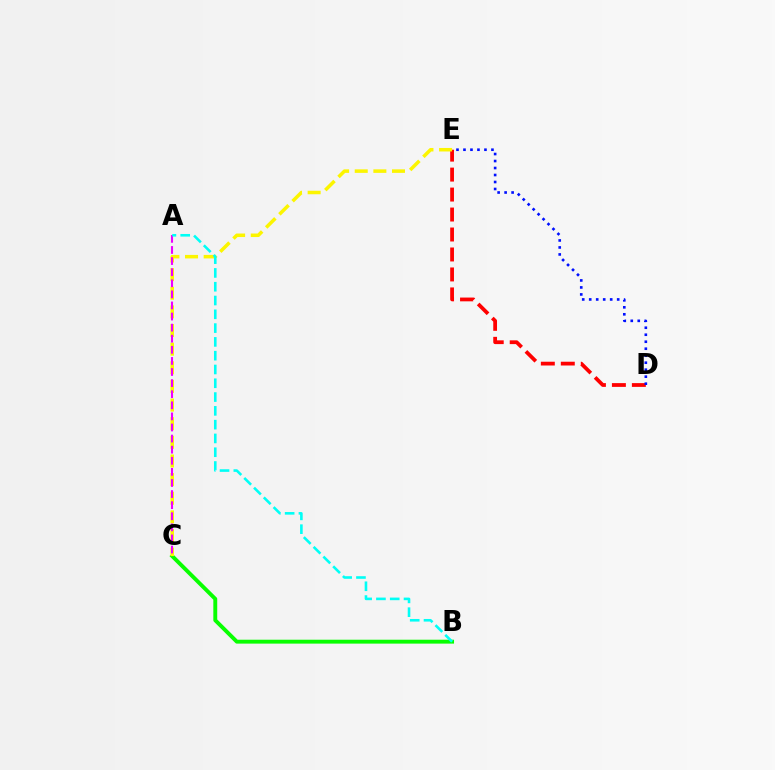{('B', 'C'): [{'color': '#08ff00', 'line_style': 'solid', 'thickness': 2.81}], ('D', 'E'): [{'color': '#ff0000', 'line_style': 'dashed', 'thickness': 2.71}, {'color': '#0010ff', 'line_style': 'dotted', 'thickness': 1.9}], ('C', 'E'): [{'color': '#fcf500', 'line_style': 'dashed', 'thickness': 2.53}], ('A', 'C'): [{'color': '#ee00ff', 'line_style': 'dashed', 'thickness': 1.51}], ('A', 'B'): [{'color': '#00fff6', 'line_style': 'dashed', 'thickness': 1.87}]}